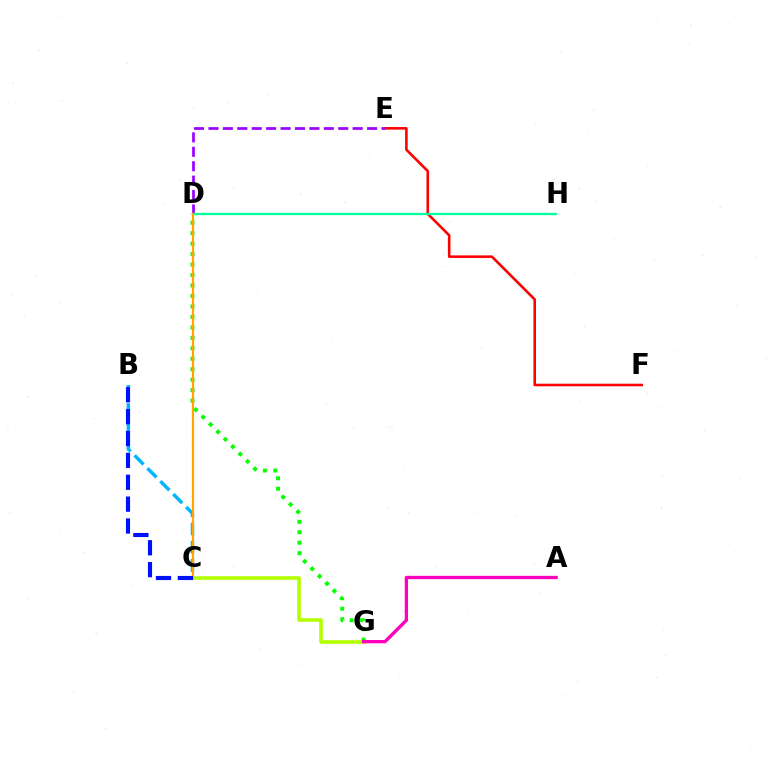{('D', 'G'): [{'color': '#08ff00', 'line_style': 'dotted', 'thickness': 2.84}], ('E', 'F'): [{'color': '#ff0000', 'line_style': 'solid', 'thickness': 1.86}], ('D', 'E'): [{'color': '#9b00ff', 'line_style': 'dashed', 'thickness': 1.96}], ('B', 'C'): [{'color': '#00b5ff', 'line_style': 'dashed', 'thickness': 2.48}, {'color': '#0010ff', 'line_style': 'dashed', 'thickness': 2.97}], ('C', 'G'): [{'color': '#b3ff00', 'line_style': 'solid', 'thickness': 2.6}], ('D', 'H'): [{'color': '#00ff9d', 'line_style': 'solid', 'thickness': 1.65}], ('C', 'D'): [{'color': '#ffa500', 'line_style': 'solid', 'thickness': 1.58}], ('A', 'G'): [{'color': '#ff00bd', 'line_style': 'solid', 'thickness': 2.39}]}